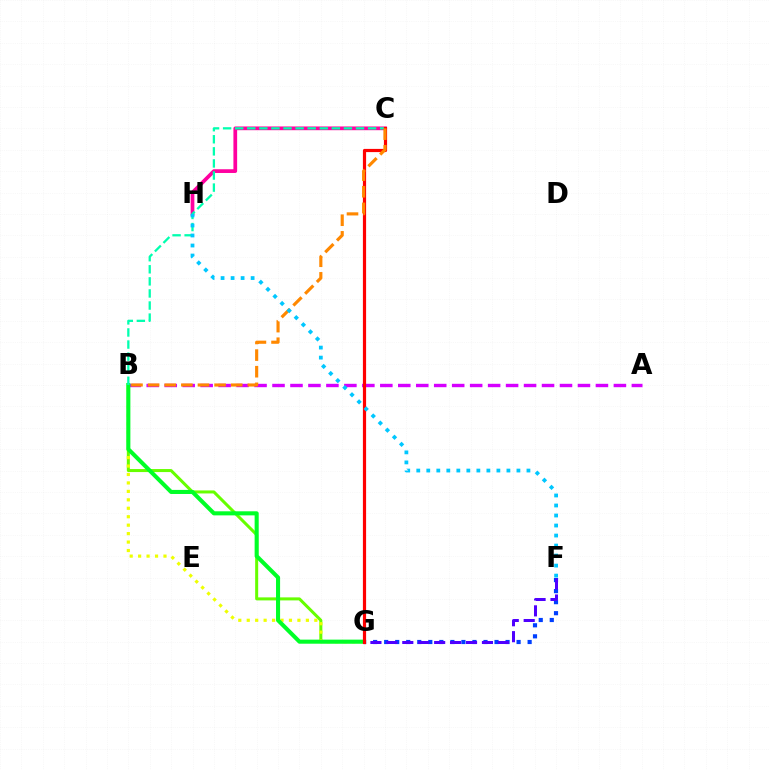{('F', 'G'): [{'color': '#003fff', 'line_style': 'dotted', 'thickness': 3.0}, {'color': '#4f00ff', 'line_style': 'dashed', 'thickness': 2.16}], ('B', 'G'): [{'color': '#66ff00', 'line_style': 'solid', 'thickness': 2.17}, {'color': '#eeff00', 'line_style': 'dotted', 'thickness': 2.3}, {'color': '#00ff27', 'line_style': 'solid', 'thickness': 2.93}], ('A', 'B'): [{'color': '#d600ff', 'line_style': 'dashed', 'thickness': 2.44}], ('C', 'H'): [{'color': '#ff00a0', 'line_style': 'solid', 'thickness': 2.68}], ('B', 'C'): [{'color': '#00ffaf', 'line_style': 'dashed', 'thickness': 1.64}, {'color': '#ff8800', 'line_style': 'dashed', 'thickness': 2.26}], ('C', 'G'): [{'color': '#ff0000', 'line_style': 'solid', 'thickness': 2.3}], ('F', 'H'): [{'color': '#00c7ff', 'line_style': 'dotted', 'thickness': 2.72}]}